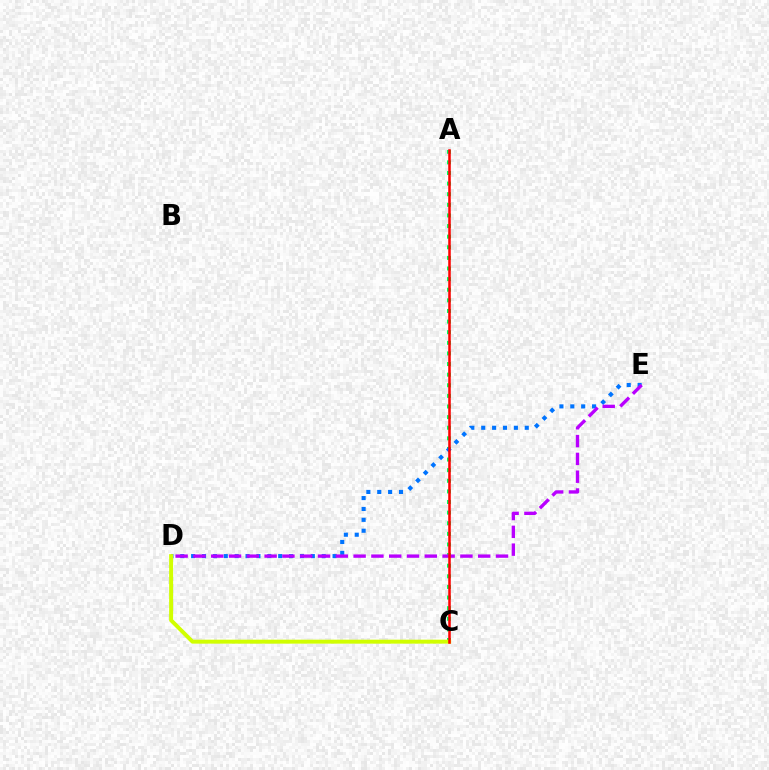{('A', 'C'): [{'color': '#00ff5c', 'line_style': 'dotted', 'thickness': 2.88}, {'color': '#ff0000', 'line_style': 'solid', 'thickness': 1.82}], ('D', 'E'): [{'color': '#0074ff', 'line_style': 'dotted', 'thickness': 2.96}, {'color': '#b900ff', 'line_style': 'dashed', 'thickness': 2.42}], ('C', 'D'): [{'color': '#d1ff00', 'line_style': 'solid', 'thickness': 2.85}]}